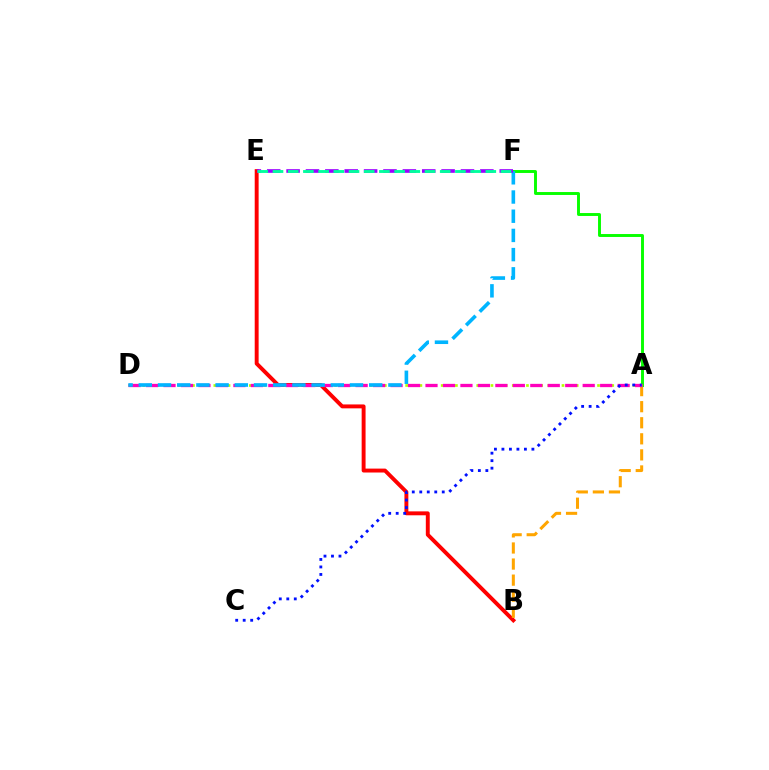{('B', 'E'): [{'color': '#ff0000', 'line_style': 'solid', 'thickness': 2.82}], ('A', 'B'): [{'color': '#ffa500', 'line_style': 'dashed', 'thickness': 2.18}], ('A', 'F'): [{'color': '#08ff00', 'line_style': 'solid', 'thickness': 2.11}], ('A', 'D'): [{'color': '#b3ff00', 'line_style': 'dotted', 'thickness': 1.93}, {'color': '#ff00bd', 'line_style': 'dashed', 'thickness': 2.37}], ('D', 'F'): [{'color': '#00b5ff', 'line_style': 'dashed', 'thickness': 2.61}], ('A', 'C'): [{'color': '#0010ff', 'line_style': 'dotted', 'thickness': 2.04}], ('E', 'F'): [{'color': '#9b00ff', 'line_style': 'dashed', 'thickness': 2.63}, {'color': '#00ff9d', 'line_style': 'dashed', 'thickness': 2.06}]}